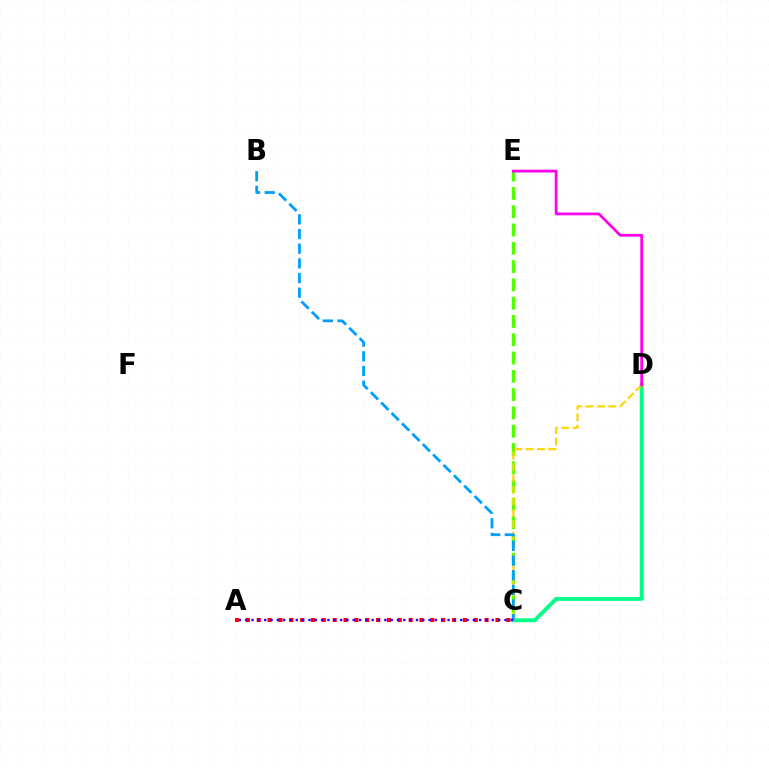{('C', 'D'): [{'color': '#00ff86', 'line_style': 'solid', 'thickness': 2.79}, {'color': '#ffd500', 'line_style': 'dashed', 'thickness': 1.55}], ('C', 'E'): [{'color': '#4fff00', 'line_style': 'dashed', 'thickness': 2.48}], ('B', 'C'): [{'color': '#009eff', 'line_style': 'dashed', 'thickness': 1.99}], ('D', 'E'): [{'color': '#ff00ed', 'line_style': 'solid', 'thickness': 1.99}], ('A', 'C'): [{'color': '#ff0000', 'line_style': 'dotted', 'thickness': 2.95}, {'color': '#3700ff', 'line_style': 'dotted', 'thickness': 1.72}]}